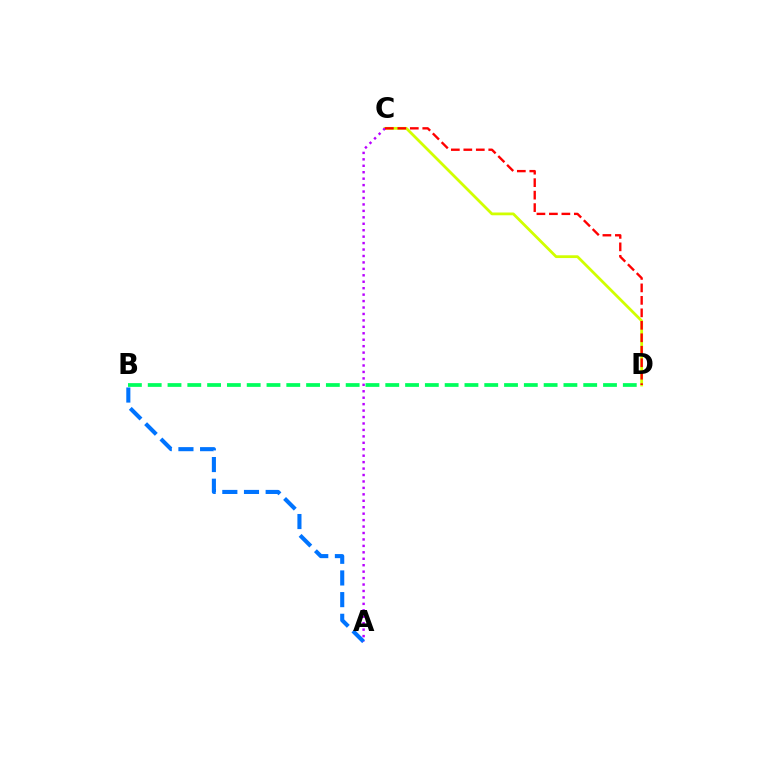{('C', 'D'): [{'color': '#d1ff00', 'line_style': 'solid', 'thickness': 2.0}, {'color': '#ff0000', 'line_style': 'dashed', 'thickness': 1.69}], ('A', 'B'): [{'color': '#0074ff', 'line_style': 'dashed', 'thickness': 2.94}], ('B', 'D'): [{'color': '#00ff5c', 'line_style': 'dashed', 'thickness': 2.69}], ('A', 'C'): [{'color': '#b900ff', 'line_style': 'dotted', 'thickness': 1.75}]}